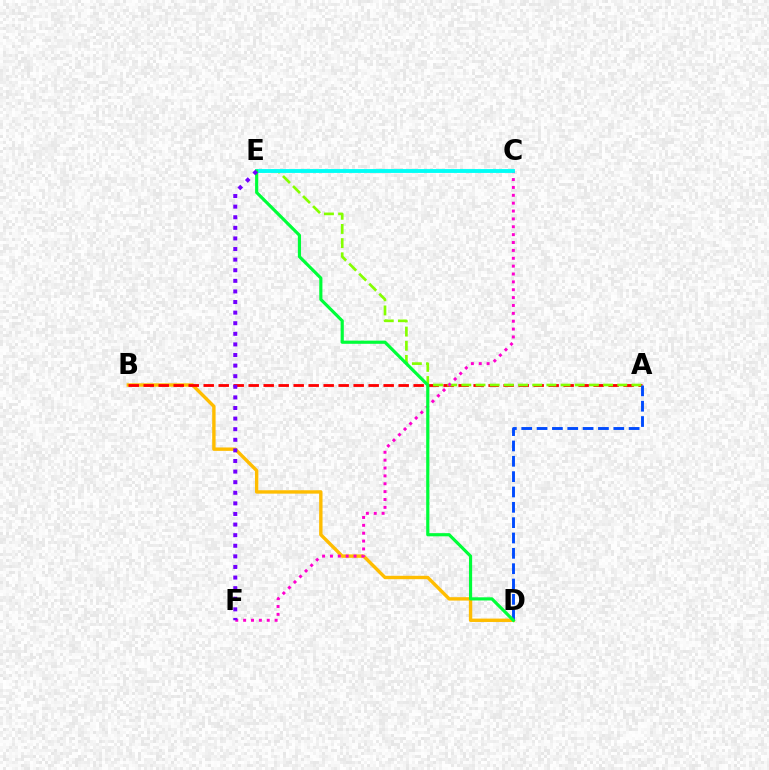{('B', 'D'): [{'color': '#ffbd00', 'line_style': 'solid', 'thickness': 2.44}], ('A', 'B'): [{'color': '#ff0000', 'line_style': 'dashed', 'thickness': 2.04}], ('A', 'D'): [{'color': '#004bff', 'line_style': 'dashed', 'thickness': 2.08}], ('A', 'E'): [{'color': '#84ff00', 'line_style': 'dashed', 'thickness': 1.93}], ('C', 'F'): [{'color': '#ff00cf', 'line_style': 'dotted', 'thickness': 2.14}], ('C', 'E'): [{'color': '#00fff6', 'line_style': 'solid', 'thickness': 2.78}], ('D', 'E'): [{'color': '#00ff39', 'line_style': 'solid', 'thickness': 2.28}], ('E', 'F'): [{'color': '#7200ff', 'line_style': 'dotted', 'thickness': 2.88}]}